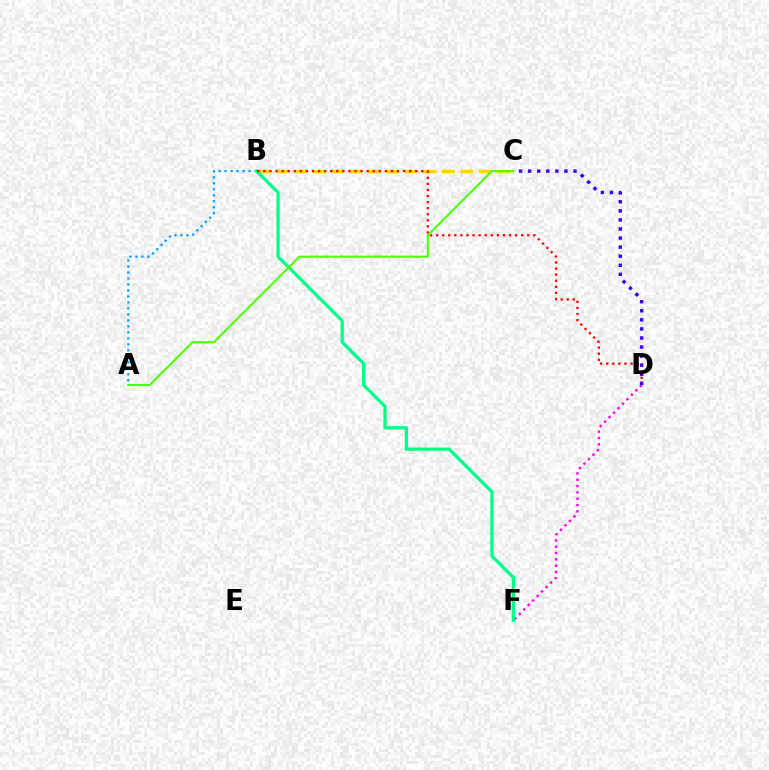{('A', 'B'): [{'color': '#009eff', 'line_style': 'dotted', 'thickness': 1.63}], ('D', 'F'): [{'color': '#ff00ed', 'line_style': 'dotted', 'thickness': 1.72}], ('B', 'C'): [{'color': '#ffd500', 'line_style': 'dashed', 'thickness': 2.51}], ('B', 'F'): [{'color': '#00ff86', 'line_style': 'solid', 'thickness': 2.33}], ('B', 'D'): [{'color': '#ff0000', 'line_style': 'dotted', 'thickness': 1.65}], ('A', 'C'): [{'color': '#4fff00', 'line_style': 'solid', 'thickness': 1.51}], ('C', 'D'): [{'color': '#3700ff', 'line_style': 'dotted', 'thickness': 2.46}]}